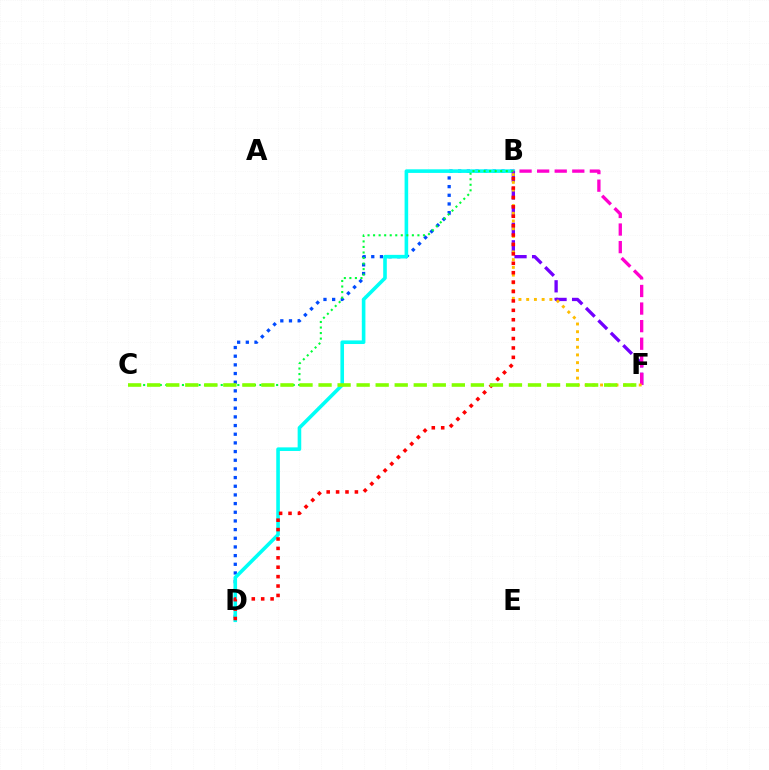{('B', 'D'): [{'color': '#004bff', 'line_style': 'dotted', 'thickness': 2.36}, {'color': '#00fff6', 'line_style': 'solid', 'thickness': 2.59}, {'color': '#ff0000', 'line_style': 'dotted', 'thickness': 2.56}], ('B', 'F'): [{'color': '#7200ff', 'line_style': 'dashed', 'thickness': 2.39}, {'color': '#ff00cf', 'line_style': 'dashed', 'thickness': 2.39}, {'color': '#ffbd00', 'line_style': 'dotted', 'thickness': 2.1}], ('B', 'C'): [{'color': '#00ff39', 'line_style': 'dotted', 'thickness': 1.51}], ('C', 'F'): [{'color': '#84ff00', 'line_style': 'dashed', 'thickness': 2.59}]}